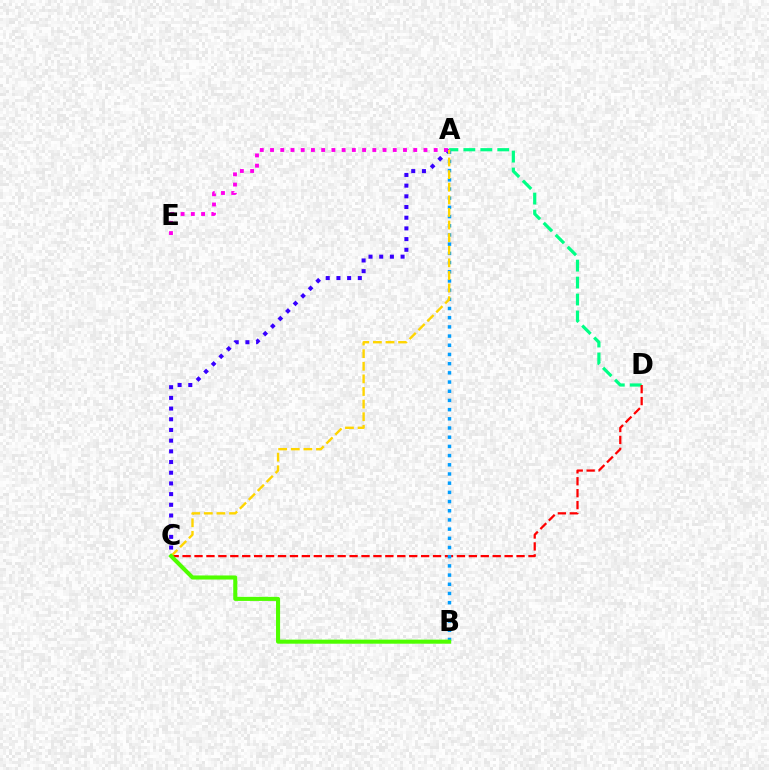{('A', 'C'): [{'color': '#3700ff', 'line_style': 'dotted', 'thickness': 2.9}, {'color': '#ffd500', 'line_style': 'dashed', 'thickness': 1.71}], ('A', 'D'): [{'color': '#00ff86', 'line_style': 'dashed', 'thickness': 2.3}], ('A', 'E'): [{'color': '#ff00ed', 'line_style': 'dotted', 'thickness': 2.78}], ('C', 'D'): [{'color': '#ff0000', 'line_style': 'dashed', 'thickness': 1.62}], ('A', 'B'): [{'color': '#009eff', 'line_style': 'dotted', 'thickness': 2.5}], ('B', 'C'): [{'color': '#4fff00', 'line_style': 'solid', 'thickness': 2.93}]}